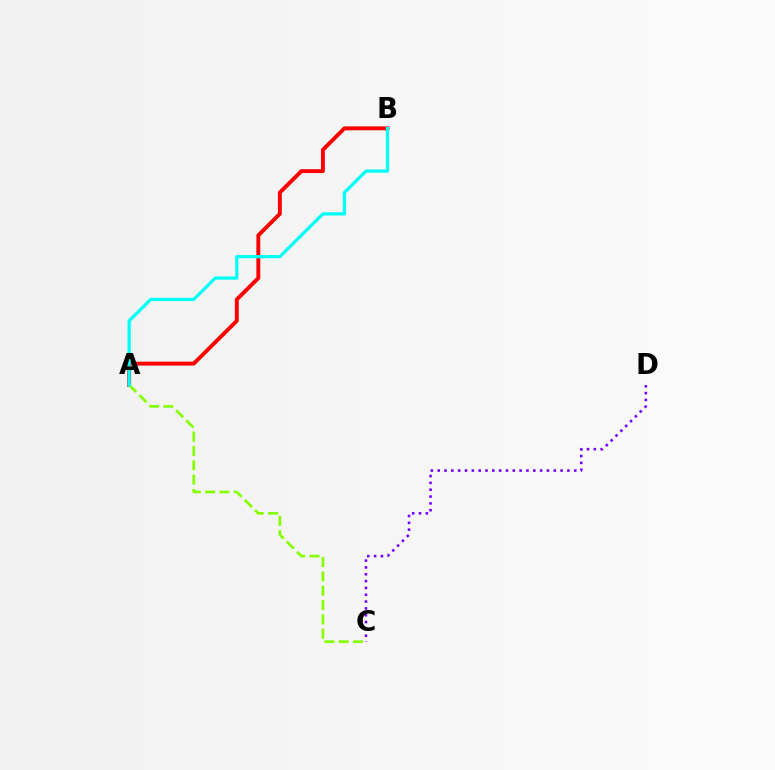{('A', 'B'): [{'color': '#ff0000', 'line_style': 'solid', 'thickness': 2.81}, {'color': '#00fff6', 'line_style': 'solid', 'thickness': 2.33}], ('A', 'C'): [{'color': '#84ff00', 'line_style': 'dashed', 'thickness': 1.95}], ('C', 'D'): [{'color': '#7200ff', 'line_style': 'dotted', 'thickness': 1.85}]}